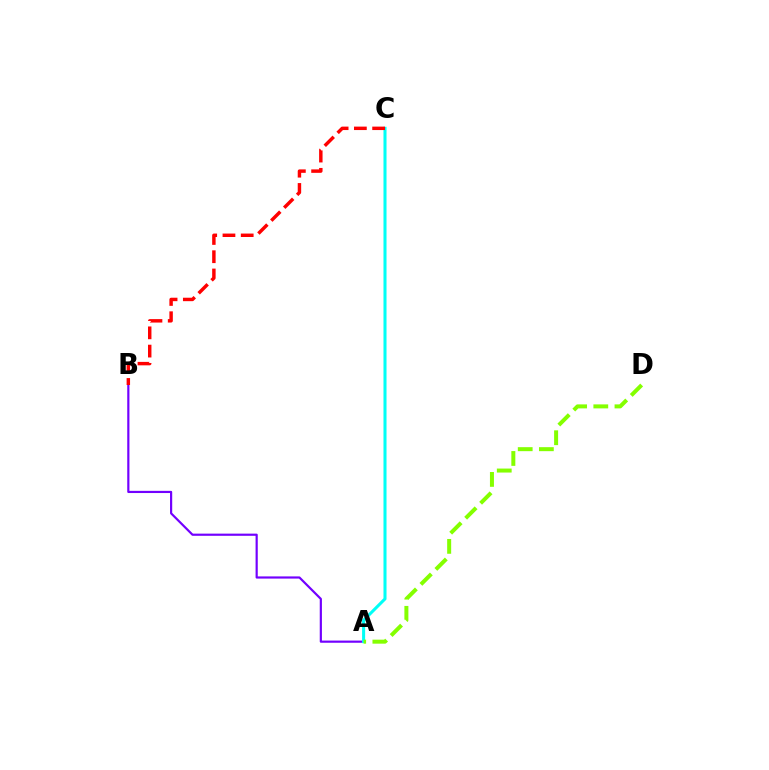{('A', 'B'): [{'color': '#7200ff', 'line_style': 'solid', 'thickness': 1.57}], ('A', 'C'): [{'color': '#00fff6', 'line_style': 'solid', 'thickness': 2.19}], ('B', 'C'): [{'color': '#ff0000', 'line_style': 'dashed', 'thickness': 2.48}], ('A', 'D'): [{'color': '#84ff00', 'line_style': 'dashed', 'thickness': 2.88}]}